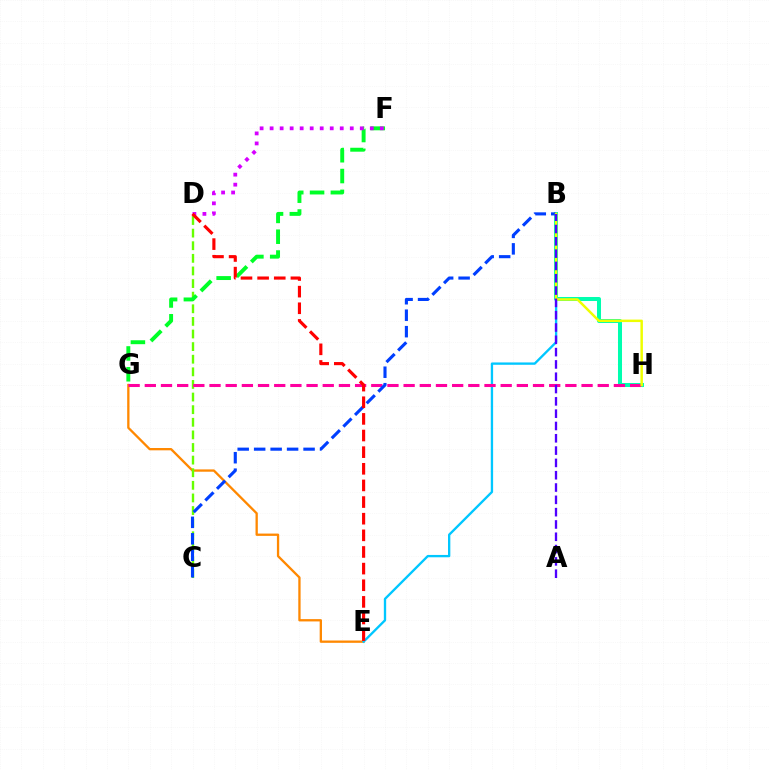{('B', 'H'): [{'color': '#00ffaf', 'line_style': 'solid', 'thickness': 2.89}, {'color': '#eeff00', 'line_style': 'solid', 'thickness': 1.79}], ('E', 'G'): [{'color': '#ff8800', 'line_style': 'solid', 'thickness': 1.66}], ('C', 'D'): [{'color': '#66ff00', 'line_style': 'dashed', 'thickness': 1.71}], ('B', 'E'): [{'color': '#00c7ff', 'line_style': 'solid', 'thickness': 1.68}], ('F', 'G'): [{'color': '#00ff27', 'line_style': 'dashed', 'thickness': 2.83}], ('G', 'H'): [{'color': '#ff00a0', 'line_style': 'dashed', 'thickness': 2.2}], ('B', 'C'): [{'color': '#003fff', 'line_style': 'dashed', 'thickness': 2.24}], ('D', 'F'): [{'color': '#d600ff', 'line_style': 'dotted', 'thickness': 2.72}], ('D', 'E'): [{'color': '#ff0000', 'line_style': 'dashed', 'thickness': 2.26}], ('A', 'B'): [{'color': '#4f00ff', 'line_style': 'dashed', 'thickness': 1.67}]}